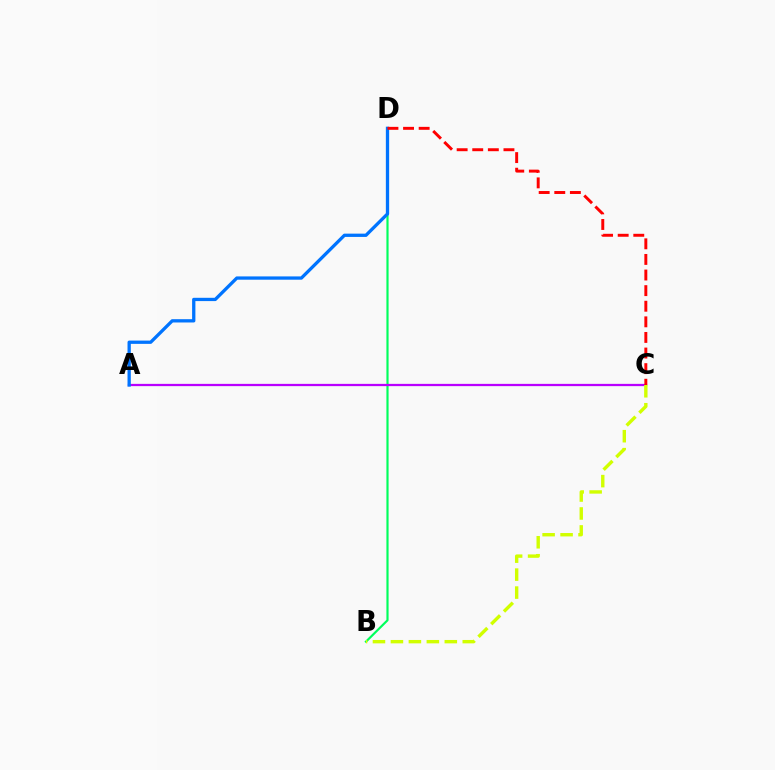{('B', 'D'): [{'color': '#00ff5c', 'line_style': 'solid', 'thickness': 1.56}], ('A', 'C'): [{'color': '#b900ff', 'line_style': 'solid', 'thickness': 1.63}], ('B', 'C'): [{'color': '#d1ff00', 'line_style': 'dashed', 'thickness': 2.44}], ('A', 'D'): [{'color': '#0074ff', 'line_style': 'solid', 'thickness': 2.37}], ('C', 'D'): [{'color': '#ff0000', 'line_style': 'dashed', 'thickness': 2.12}]}